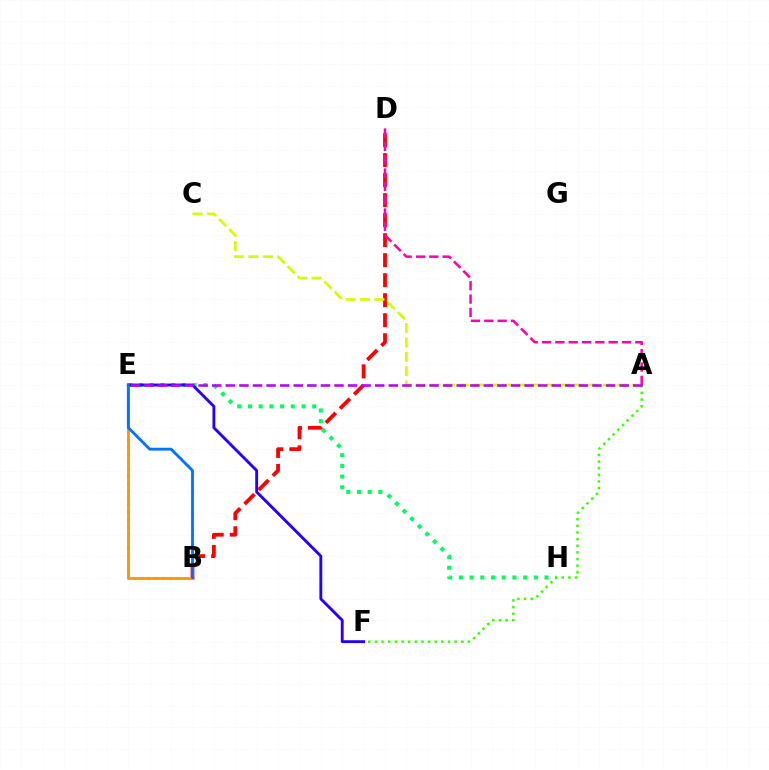{('E', 'H'): [{'color': '#00ff5c', 'line_style': 'dotted', 'thickness': 2.91}], ('B', 'D'): [{'color': '#ff0000', 'line_style': 'dashed', 'thickness': 2.72}], ('A', 'F'): [{'color': '#3dff00', 'line_style': 'dotted', 'thickness': 1.81}], ('B', 'E'): [{'color': '#00fff6', 'line_style': 'dotted', 'thickness': 1.96}, {'color': '#ff9400', 'line_style': 'solid', 'thickness': 2.0}, {'color': '#0074ff', 'line_style': 'solid', 'thickness': 2.05}], ('A', 'C'): [{'color': '#d1ff00', 'line_style': 'dashed', 'thickness': 1.95}], ('E', 'F'): [{'color': '#2500ff', 'line_style': 'solid', 'thickness': 2.07}], ('A', 'E'): [{'color': '#b900ff', 'line_style': 'dashed', 'thickness': 1.84}], ('A', 'D'): [{'color': '#ff00ac', 'line_style': 'dashed', 'thickness': 1.81}]}